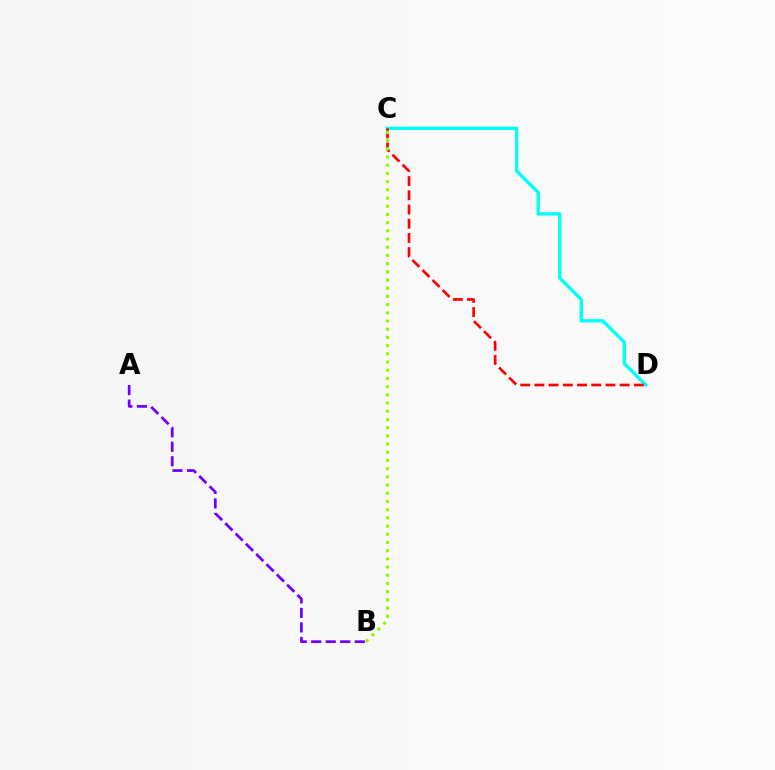{('C', 'D'): [{'color': '#00fff6', 'line_style': 'solid', 'thickness': 2.4}, {'color': '#ff0000', 'line_style': 'dashed', 'thickness': 1.93}], ('A', 'B'): [{'color': '#7200ff', 'line_style': 'dashed', 'thickness': 1.97}], ('B', 'C'): [{'color': '#84ff00', 'line_style': 'dotted', 'thickness': 2.23}]}